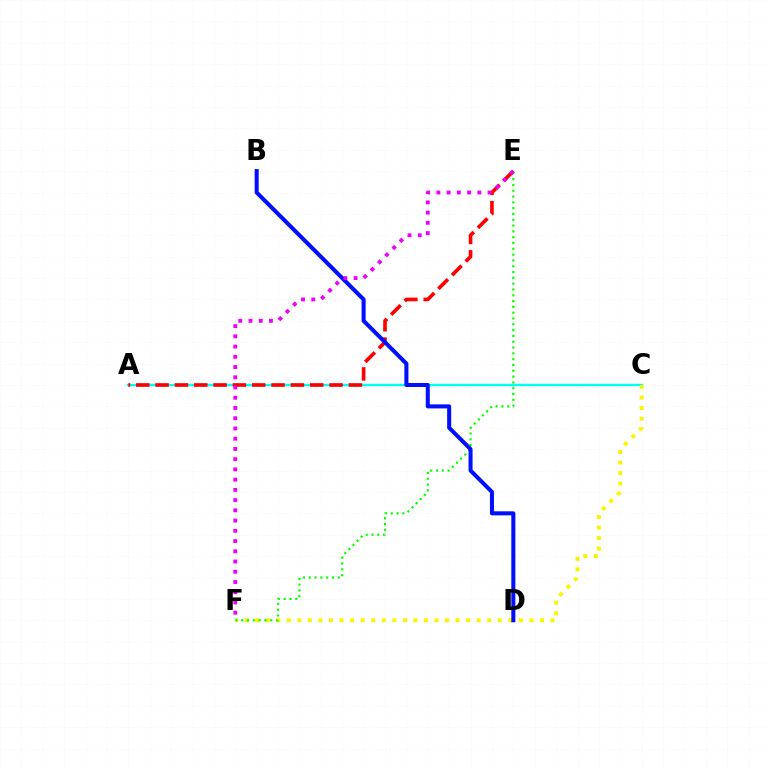{('A', 'C'): [{'color': '#00fff6', 'line_style': 'solid', 'thickness': 1.7}], ('C', 'F'): [{'color': '#fcf500', 'line_style': 'dotted', 'thickness': 2.87}], ('A', 'E'): [{'color': '#ff0000', 'line_style': 'dashed', 'thickness': 2.63}], ('E', 'F'): [{'color': '#08ff00', 'line_style': 'dotted', 'thickness': 1.58}, {'color': '#ee00ff', 'line_style': 'dotted', 'thickness': 2.78}], ('B', 'D'): [{'color': '#0010ff', 'line_style': 'solid', 'thickness': 2.9}]}